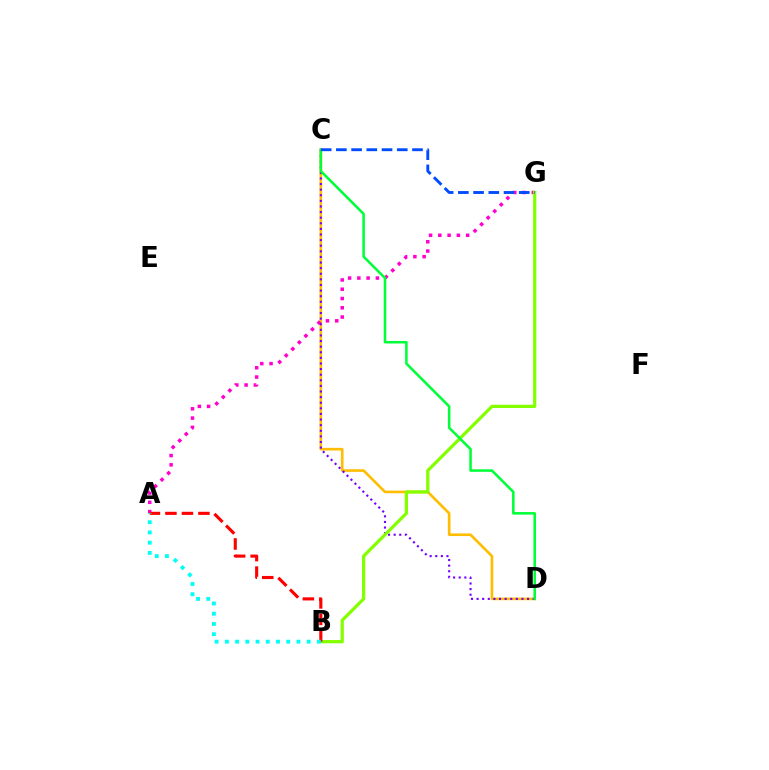{('C', 'D'): [{'color': '#ffbd00', 'line_style': 'solid', 'thickness': 1.9}, {'color': '#7200ff', 'line_style': 'dotted', 'thickness': 1.52}, {'color': '#00ff39', 'line_style': 'solid', 'thickness': 1.84}], ('A', 'G'): [{'color': '#ff00cf', 'line_style': 'dotted', 'thickness': 2.52}], ('B', 'G'): [{'color': '#84ff00', 'line_style': 'solid', 'thickness': 2.33}], ('A', 'B'): [{'color': '#ff0000', 'line_style': 'dashed', 'thickness': 2.24}, {'color': '#00fff6', 'line_style': 'dotted', 'thickness': 2.78}], ('C', 'G'): [{'color': '#004bff', 'line_style': 'dashed', 'thickness': 2.07}]}